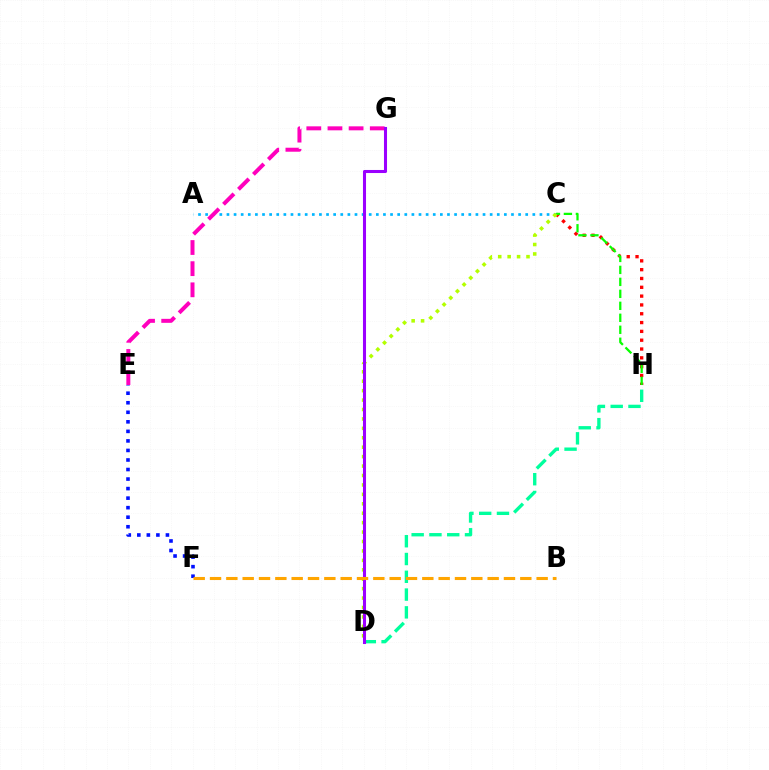{('C', 'H'): [{'color': '#ff0000', 'line_style': 'dotted', 'thickness': 2.4}, {'color': '#08ff00', 'line_style': 'dashed', 'thickness': 1.63}], ('E', 'F'): [{'color': '#0010ff', 'line_style': 'dotted', 'thickness': 2.59}], ('A', 'C'): [{'color': '#00b5ff', 'line_style': 'dotted', 'thickness': 1.93}], ('D', 'H'): [{'color': '#00ff9d', 'line_style': 'dashed', 'thickness': 2.42}], ('E', 'G'): [{'color': '#ff00bd', 'line_style': 'dashed', 'thickness': 2.87}], ('C', 'D'): [{'color': '#b3ff00', 'line_style': 'dotted', 'thickness': 2.56}], ('D', 'G'): [{'color': '#9b00ff', 'line_style': 'solid', 'thickness': 2.2}], ('B', 'F'): [{'color': '#ffa500', 'line_style': 'dashed', 'thickness': 2.22}]}